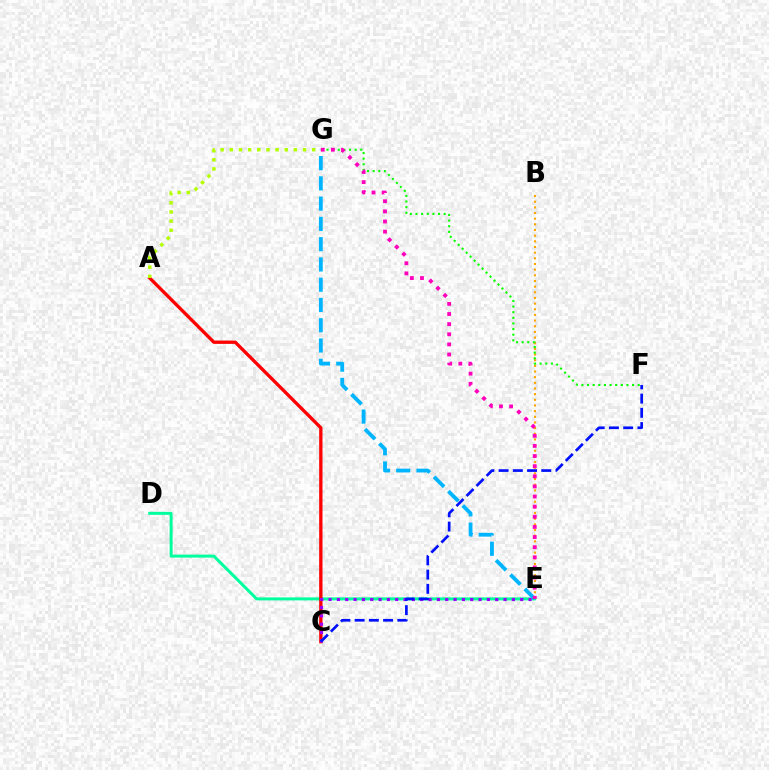{('D', 'E'): [{'color': '#00ff9d', 'line_style': 'solid', 'thickness': 2.15}], ('A', 'C'): [{'color': '#ff0000', 'line_style': 'solid', 'thickness': 2.39}], ('C', 'E'): [{'color': '#9b00ff', 'line_style': 'dotted', 'thickness': 2.26}], ('B', 'E'): [{'color': '#ffa500', 'line_style': 'dotted', 'thickness': 1.54}], ('C', 'F'): [{'color': '#0010ff', 'line_style': 'dashed', 'thickness': 1.93}], ('F', 'G'): [{'color': '#08ff00', 'line_style': 'dotted', 'thickness': 1.53}], ('E', 'G'): [{'color': '#00b5ff', 'line_style': 'dashed', 'thickness': 2.75}, {'color': '#ff00bd', 'line_style': 'dotted', 'thickness': 2.75}], ('A', 'G'): [{'color': '#b3ff00', 'line_style': 'dotted', 'thickness': 2.49}]}